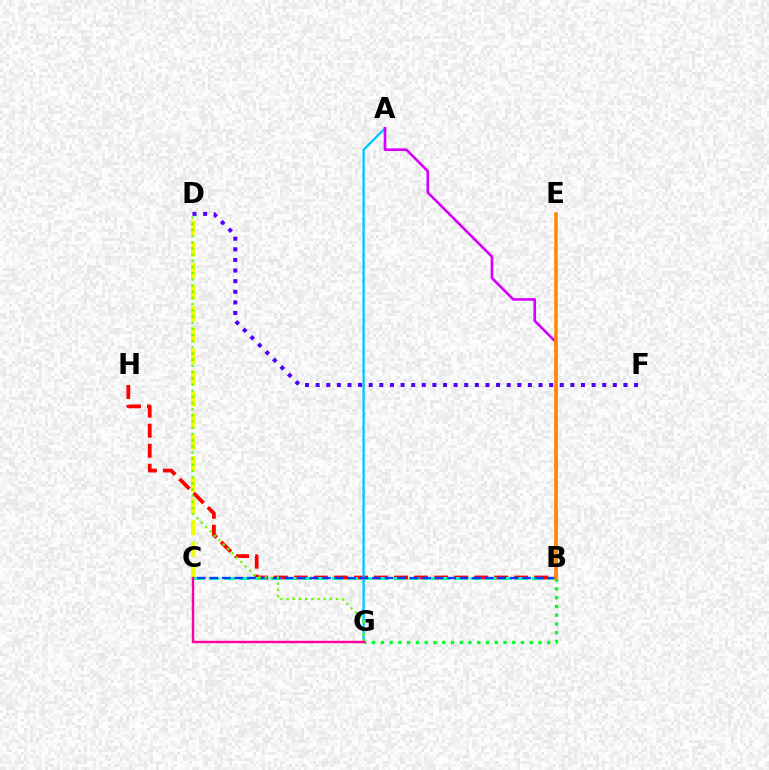{('C', 'D'): [{'color': '#eeff00', 'line_style': 'dashed', 'thickness': 2.91}], ('B', 'H'): [{'color': '#ff0000', 'line_style': 'dashed', 'thickness': 2.72}], ('A', 'G'): [{'color': '#00c7ff', 'line_style': 'solid', 'thickness': 1.68}], ('D', 'F'): [{'color': '#4f00ff', 'line_style': 'dotted', 'thickness': 2.88}], ('A', 'B'): [{'color': '#d600ff', 'line_style': 'solid', 'thickness': 1.9}], ('B', 'C'): [{'color': '#00ffaf', 'line_style': 'dashed', 'thickness': 2.09}, {'color': '#003fff', 'line_style': 'dashed', 'thickness': 1.7}], ('D', 'G'): [{'color': '#66ff00', 'line_style': 'dotted', 'thickness': 1.68}], ('B', 'G'): [{'color': '#00ff27', 'line_style': 'dotted', 'thickness': 2.38}], ('B', 'E'): [{'color': '#ff8800', 'line_style': 'solid', 'thickness': 2.54}], ('C', 'G'): [{'color': '#ff00a0', 'line_style': 'solid', 'thickness': 1.76}]}